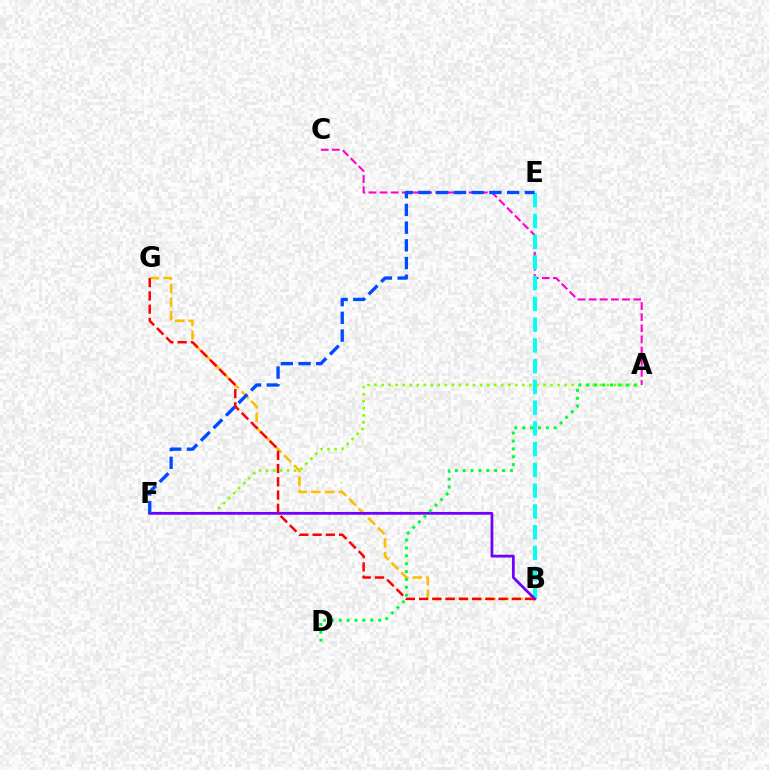{('B', 'G'): [{'color': '#ffbd00', 'line_style': 'dashed', 'thickness': 1.85}, {'color': '#ff0000', 'line_style': 'dashed', 'thickness': 1.8}], ('A', 'C'): [{'color': '#ff00cf', 'line_style': 'dashed', 'thickness': 1.51}], ('B', 'E'): [{'color': '#00fff6', 'line_style': 'dashed', 'thickness': 2.82}], ('A', 'F'): [{'color': '#84ff00', 'line_style': 'dotted', 'thickness': 1.91}], ('B', 'F'): [{'color': '#7200ff', 'line_style': 'solid', 'thickness': 1.99}], ('E', 'F'): [{'color': '#004bff', 'line_style': 'dashed', 'thickness': 2.41}], ('A', 'D'): [{'color': '#00ff39', 'line_style': 'dotted', 'thickness': 2.14}]}